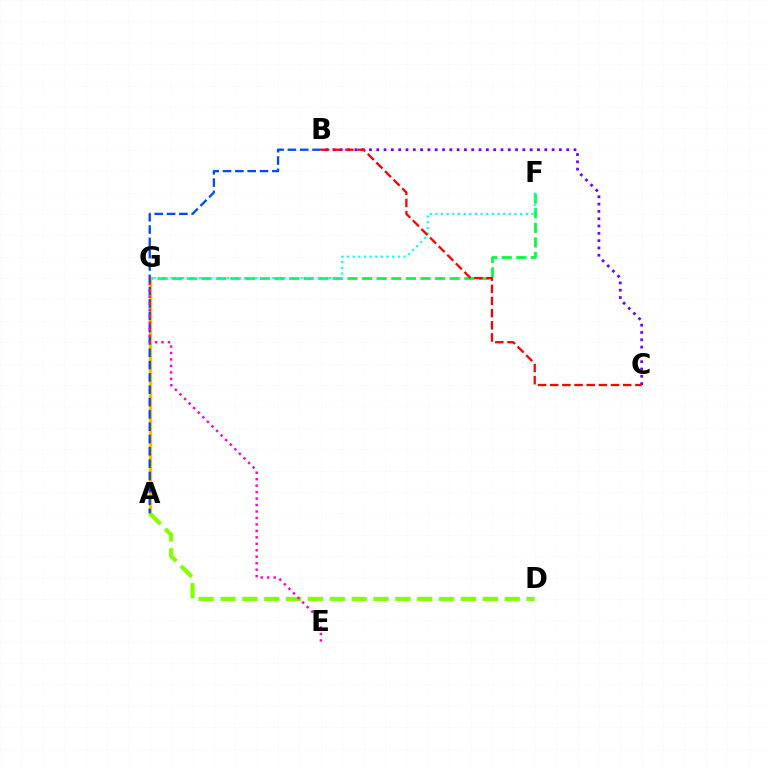{('B', 'C'): [{'color': '#7200ff', 'line_style': 'dotted', 'thickness': 1.98}, {'color': '#ff0000', 'line_style': 'dashed', 'thickness': 1.65}], ('F', 'G'): [{'color': '#00ff39', 'line_style': 'dashed', 'thickness': 1.98}, {'color': '#00fff6', 'line_style': 'dotted', 'thickness': 1.53}], ('A', 'G'): [{'color': '#ffbd00', 'line_style': 'solid', 'thickness': 2.44}], ('A', 'D'): [{'color': '#84ff00', 'line_style': 'dashed', 'thickness': 2.97}], ('A', 'B'): [{'color': '#004bff', 'line_style': 'dashed', 'thickness': 1.67}], ('E', 'G'): [{'color': '#ff00cf', 'line_style': 'dotted', 'thickness': 1.76}]}